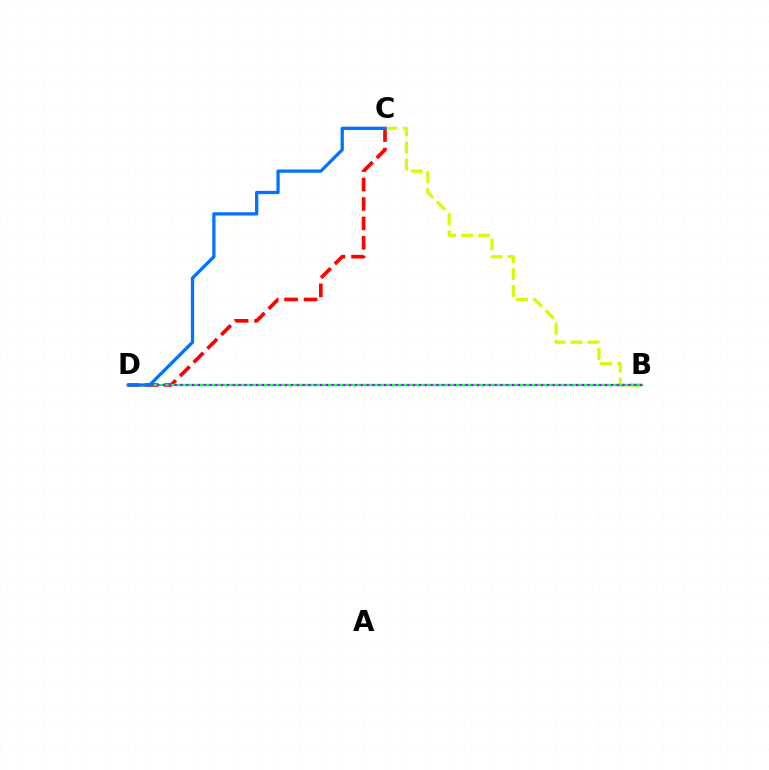{('C', 'D'): [{'color': '#ff0000', 'line_style': 'dashed', 'thickness': 2.64}, {'color': '#0074ff', 'line_style': 'solid', 'thickness': 2.36}], ('B', 'C'): [{'color': '#d1ff00', 'line_style': 'dashed', 'thickness': 2.31}], ('B', 'D'): [{'color': '#00ff5c', 'line_style': 'solid', 'thickness': 1.65}, {'color': '#b900ff', 'line_style': 'dotted', 'thickness': 1.58}]}